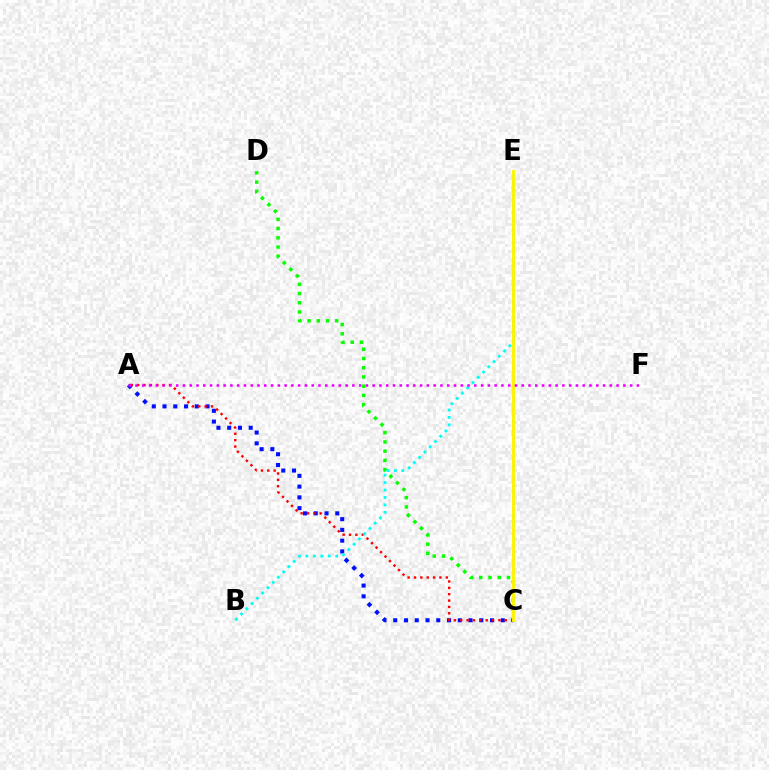{('C', 'D'): [{'color': '#08ff00', 'line_style': 'dotted', 'thickness': 2.51}], ('A', 'C'): [{'color': '#0010ff', 'line_style': 'dotted', 'thickness': 2.92}, {'color': '#ff0000', 'line_style': 'dotted', 'thickness': 1.73}], ('B', 'E'): [{'color': '#00fff6', 'line_style': 'dotted', 'thickness': 2.02}], ('C', 'E'): [{'color': '#fcf500', 'line_style': 'solid', 'thickness': 2.1}], ('A', 'F'): [{'color': '#ee00ff', 'line_style': 'dotted', 'thickness': 1.84}]}